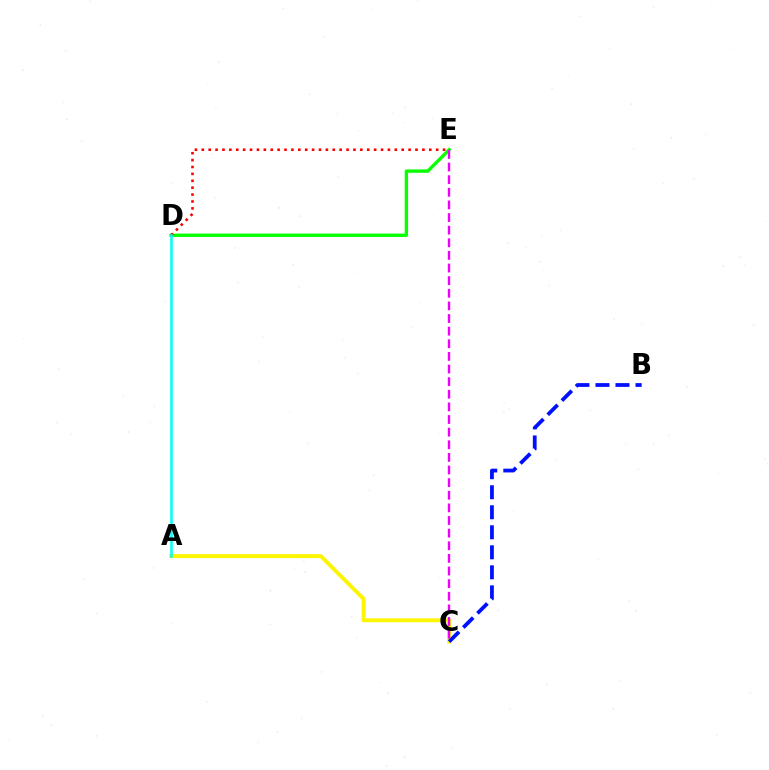{('D', 'E'): [{'color': '#08ff00', 'line_style': 'solid', 'thickness': 2.42}, {'color': '#ff0000', 'line_style': 'dotted', 'thickness': 1.87}], ('A', 'C'): [{'color': '#fcf500', 'line_style': 'solid', 'thickness': 2.79}], ('A', 'D'): [{'color': '#00fff6', 'line_style': 'solid', 'thickness': 1.83}], ('B', 'C'): [{'color': '#0010ff', 'line_style': 'dashed', 'thickness': 2.72}], ('C', 'E'): [{'color': '#ee00ff', 'line_style': 'dashed', 'thickness': 1.71}]}